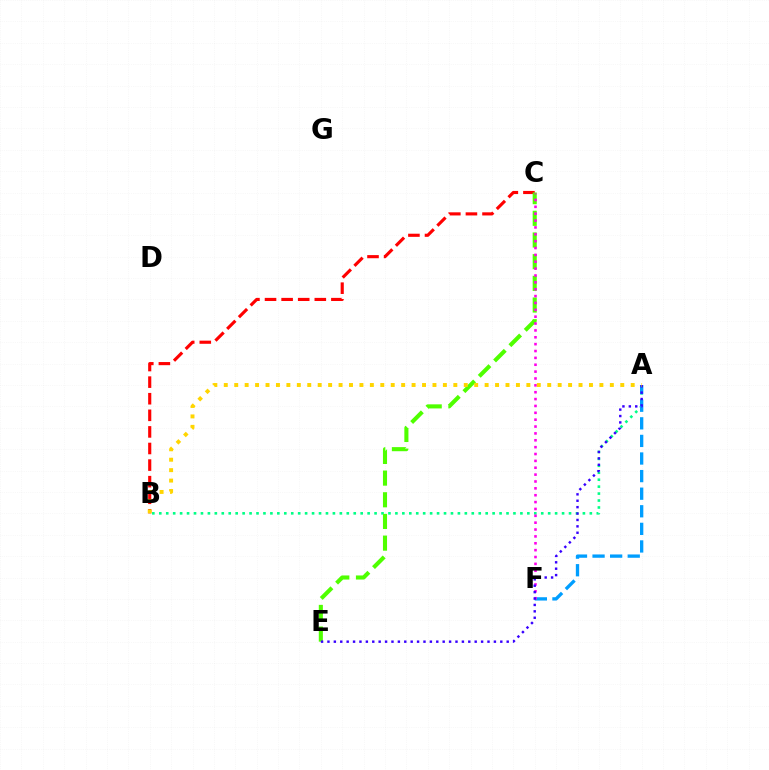{('A', 'B'): [{'color': '#00ff86', 'line_style': 'dotted', 'thickness': 1.89}, {'color': '#ffd500', 'line_style': 'dotted', 'thickness': 2.83}], ('A', 'F'): [{'color': '#009eff', 'line_style': 'dashed', 'thickness': 2.39}], ('B', 'C'): [{'color': '#ff0000', 'line_style': 'dashed', 'thickness': 2.25}], ('C', 'E'): [{'color': '#4fff00', 'line_style': 'dashed', 'thickness': 2.95}], ('C', 'F'): [{'color': '#ff00ed', 'line_style': 'dotted', 'thickness': 1.87}], ('A', 'E'): [{'color': '#3700ff', 'line_style': 'dotted', 'thickness': 1.74}]}